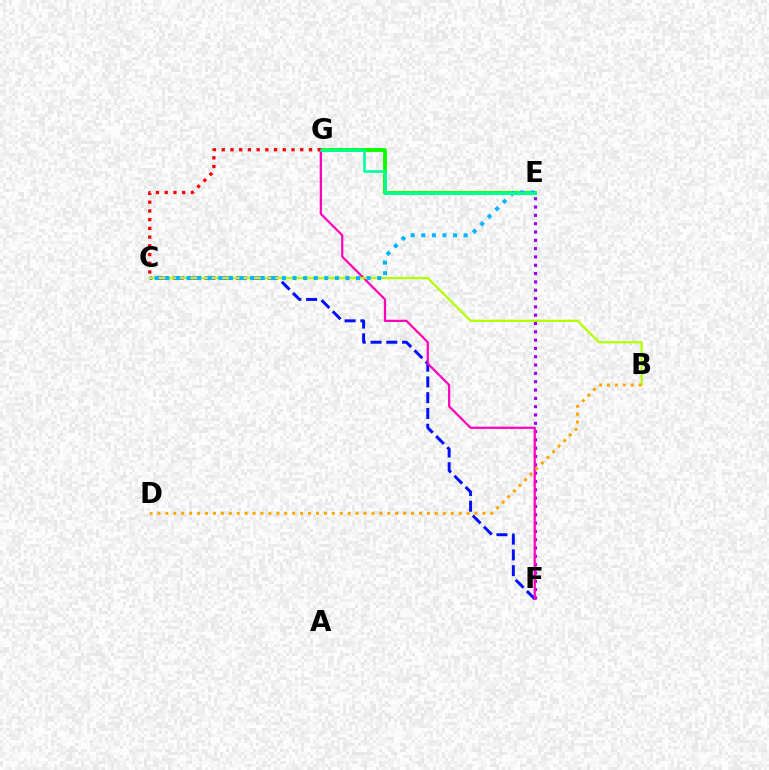{('E', 'F'): [{'color': '#9b00ff', 'line_style': 'dotted', 'thickness': 2.26}], ('C', 'F'): [{'color': '#0010ff', 'line_style': 'dashed', 'thickness': 2.14}], ('E', 'G'): [{'color': '#08ff00', 'line_style': 'solid', 'thickness': 2.75}, {'color': '#00ff9d', 'line_style': 'solid', 'thickness': 1.91}], ('F', 'G'): [{'color': '#ff00bd', 'line_style': 'solid', 'thickness': 1.6}], ('B', 'C'): [{'color': '#b3ff00', 'line_style': 'solid', 'thickness': 1.62}], ('C', 'E'): [{'color': '#00b5ff', 'line_style': 'dotted', 'thickness': 2.88}], ('B', 'D'): [{'color': '#ffa500', 'line_style': 'dotted', 'thickness': 2.15}], ('C', 'G'): [{'color': '#ff0000', 'line_style': 'dotted', 'thickness': 2.37}]}